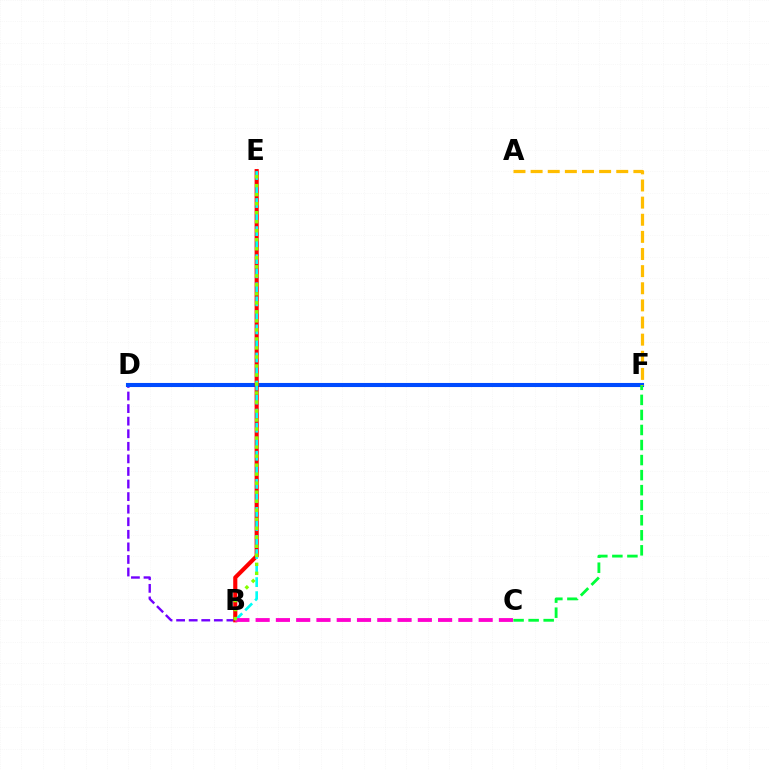{('B', 'D'): [{'color': '#7200ff', 'line_style': 'dashed', 'thickness': 1.71}], ('D', 'F'): [{'color': '#004bff', 'line_style': 'solid', 'thickness': 2.94}], ('B', 'E'): [{'color': '#ff0000', 'line_style': 'solid', 'thickness': 2.97}, {'color': '#00fff6', 'line_style': 'dashed', 'thickness': 1.91}, {'color': '#84ff00', 'line_style': 'dotted', 'thickness': 2.45}], ('C', 'F'): [{'color': '#00ff39', 'line_style': 'dashed', 'thickness': 2.04}], ('A', 'F'): [{'color': '#ffbd00', 'line_style': 'dashed', 'thickness': 2.33}], ('B', 'C'): [{'color': '#ff00cf', 'line_style': 'dashed', 'thickness': 2.75}]}